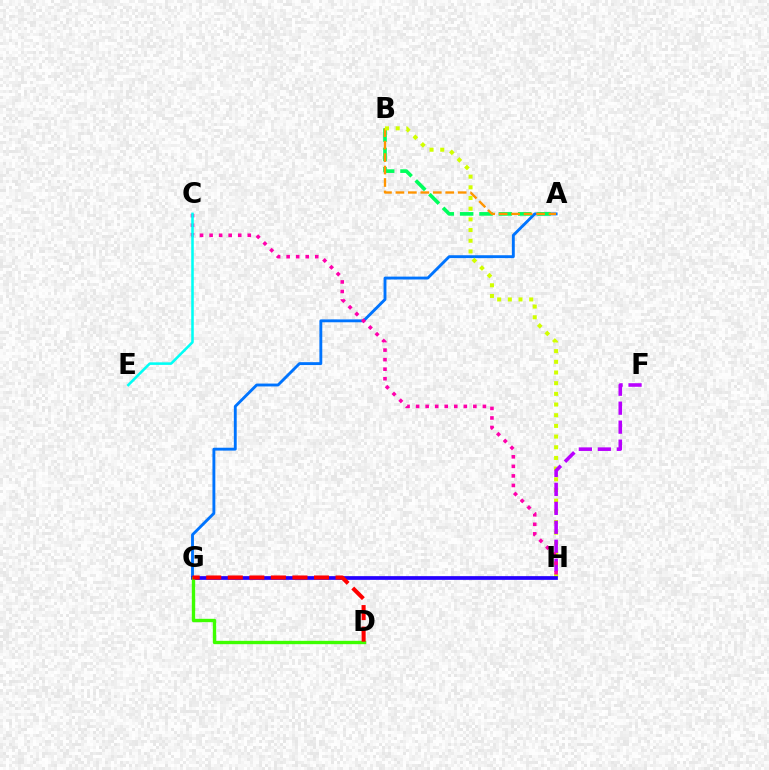{('A', 'G'): [{'color': '#0074ff', 'line_style': 'solid', 'thickness': 2.07}], ('A', 'B'): [{'color': '#00ff5c', 'line_style': 'dashed', 'thickness': 2.63}, {'color': '#ff9400', 'line_style': 'dashed', 'thickness': 1.69}], ('B', 'H'): [{'color': '#d1ff00', 'line_style': 'dotted', 'thickness': 2.9}], ('F', 'H'): [{'color': '#b900ff', 'line_style': 'dashed', 'thickness': 2.58}], ('C', 'H'): [{'color': '#ff00ac', 'line_style': 'dotted', 'thickness': 2.59}], ('C', 'E'): [{'color': '#00fff6', 'line_style': 'solid', 'thickness': 1.84}], ('G', 'H'): [{'color': '#2500ff', 'line_style': 'solid', 'thickness': 2.67}], ('D', 'G'): [{'color': '#3dff00', 'line_style': 'solid', 'thickness': 2.42}, {'color': '#ff0000', 'line_style': 'dashed', 'thickness': 2.93}]}